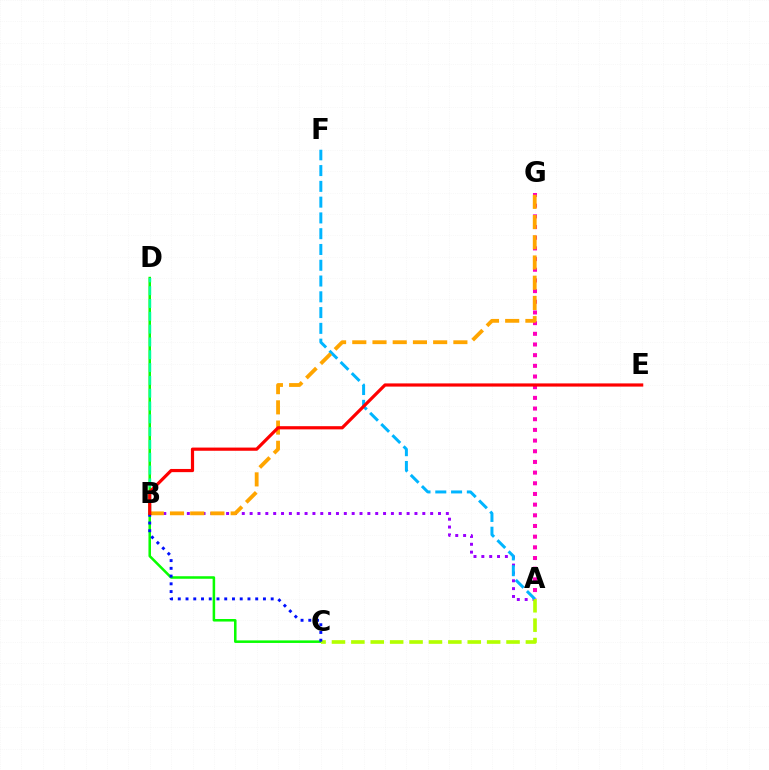{('C', 'D'): [{'color': '#08ff00', 'line_style': 'solid', 'thickness': 1.82}], ('A', 'B'): [{'color': '#9b00ff', 'line_style': 'dotted', 'thickness': 2.13}], ('A', 'G'): [{'color': '#ff00bd', 'line_style': 'dotted', 'thickness': 2.9}], ('A', 'C'): [{'color': '#b3ff00', 'line_style': 'dashed', 'thickness': 2.63}], ('A', 'F'): [{'color': '#00b5ff', 'line_style': 'dashed', 'thickness': 2.14}], ('B', 'D'): [{'color': '#00ff9d', 'line_style': 'dashed', 'thickness': 1.74}], ('B', 'G'): [{'color': '#ffa500', 'line_style': 'dashed', 'thickness': 2.75}], ('B', 'C'): [{'color': '#0010ff', 'line_style': 'dotted', 'thickness': 2.1}], ('B', 'E'): [{'color': '#ff0000', 'line_style': 'solid', 'thickness': 2.3}]}